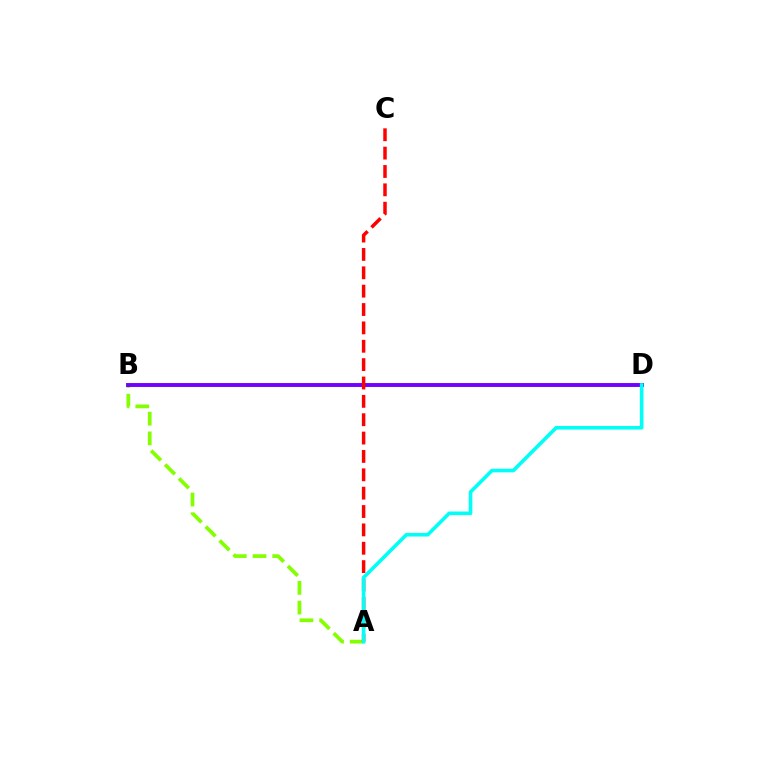{('A', 'B'): [{'color': '#84ff00', 'line_style': 'dashed', 'thickness': 2.68}], ('B', 'D'): [{'color': '#7200ff', 'line_style': 'solid', 'thickness': 2.81}], ('A', 'C'): [{'color': '#ff0000', 'line_style': 'dashed', 'thickness': 2.49}], ('A', 'D'): [{'color': '#00fff6', 'line_style': 'solid', 'thickness': 2.6}]}